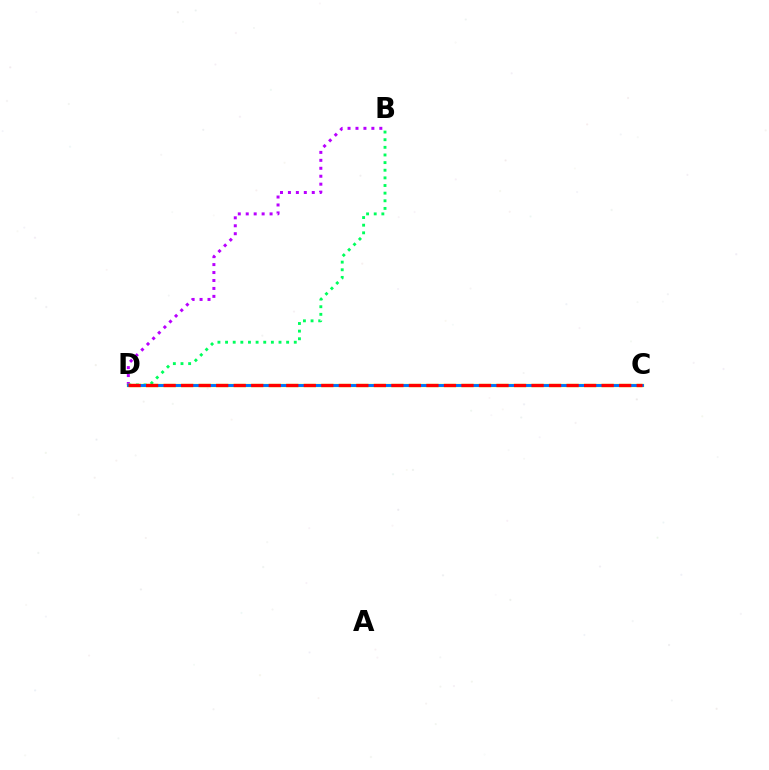{('B', 'D'): [{'color': '#b900ff', 'line_style': 'dotted', 'thickness': 2.16}, {'color': '#00ff5c', 'line_style': 'dotted', 'thickness': 2.07}], ('C', 'D'): [{'color': '#d1ff00', 'line_style': 'solid', 'thickness': 2.37}, {'color': '#0074ff', 'line_style': 'solid', 'thickness': 2.09}, {'color': '#ff0000', 'line_style': 'dashed', 'thickness': 2.38}]}